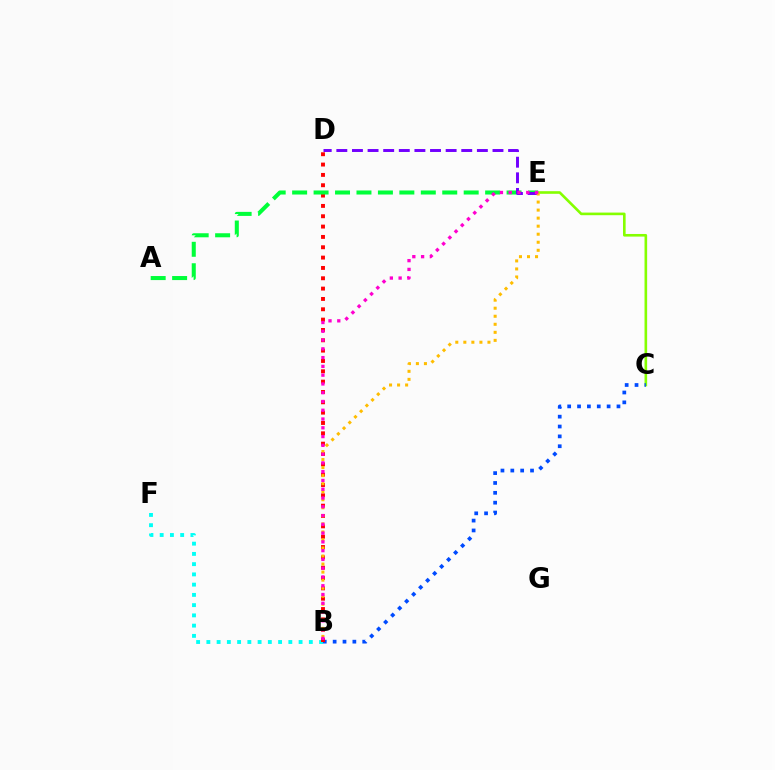{('B', 'F'): [{'color': '#00fff6', 'line_style': 'dotted', 'thickness': 2.78}], ('C', 'E'): [{'color': '#84ff00', 'line_style': 'solid', 'thickness': 1.89}], ('B', 'C'): [{'color': '#004bff', 'line_style': 'dotted', 'thickness': 2.68}], ('B', 'D'): [{'color': '#ff0000', 'line_style': 'dotted', 'thickness': 2.81}], ('A', 'E'): [{'color': '#00ff39', 'line_style': 'dashed', 'thickness': 2.91}], ('D', 'E'): [{'color': '#7200ff', 'line_style': 'dashed', 'thickness': 2.12}], ('B', 'E'): [{'color': '#ffbd00', 'line_style': 'dotted', 'thickness': 2.18}, {'color': '#ff00cf', 'line_style': 'dotted', 'thickness': 2.38}]}